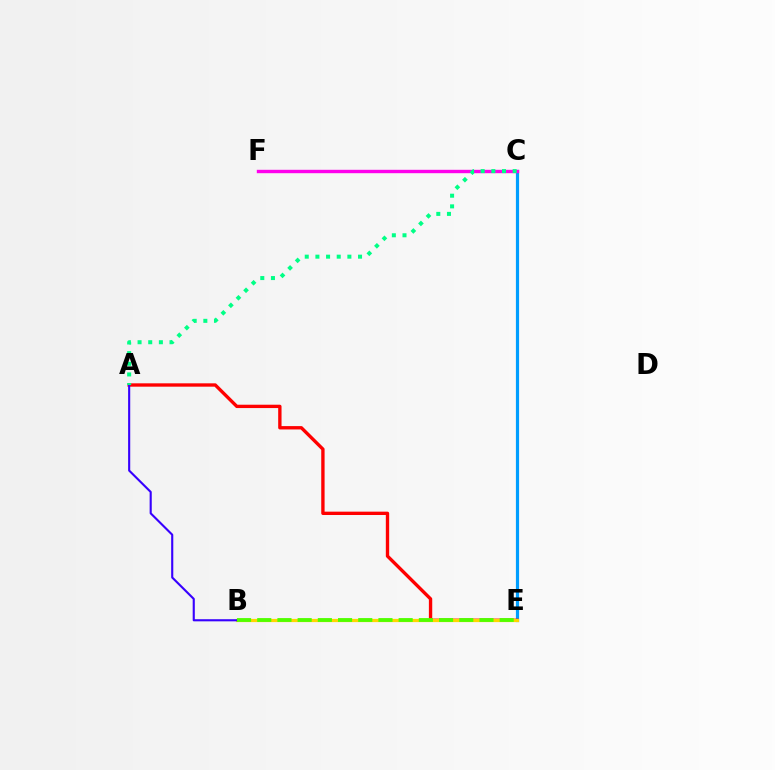{('C', 'E'): [{'color': '#009eff', 'line_style': 'solid', 'thickness': 2.29}], ('A', 'E'): [{'color': '#ff0000', 'line_style': 'solid', 'thickness': 2.41}], ('B', 'E'): [{'color': '#ffd500', 'line_style': 'solid', 'thickness': 2.31}, {'color': '#4fff00', 'line_style': 'dashed', 'thickness': 2.74}], ('A', 'B'): [{'color': '#3700ff', 'line_style': 'solid', 'thickness': 1.52}], ('C', 'F'): [{'color': '#ff00ed', 'line_style': 'solid', 'thickness': 2.44}], ('A', 'C'): [{'color': '#00ff86', 'line_style': 'dotted', 'thickness': 2.9}]}